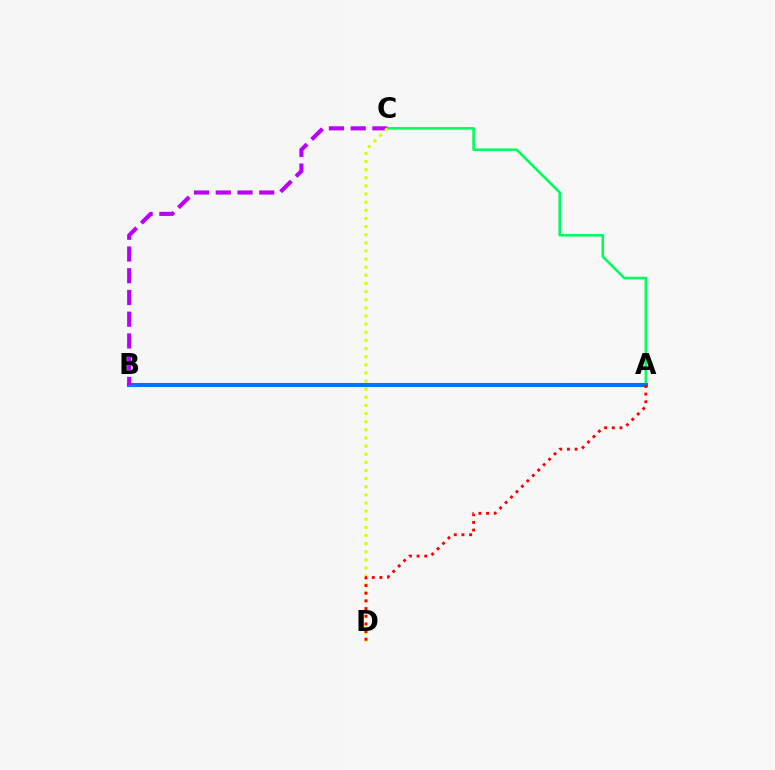{('A', 'C'): [{'color': '#00ff5c', 'line_style': 'solid', 'thickness': 1.88}], ('A', 'B'): [{'color': '#0074ff', 'line_style': 'solid', 'thickness': 2.94}], ('B', 'C'): [{'color': '#b900ff', 'line_style': 'dashed', 'thickness': 2.95}], ('C', 'D'): [{'color': '#d1ff00', 'line_style': 'dotted', 'thickness': 2.21}], ('A', 'D'): [{'color': '#ff0000', 'line_style': 'dotted', 'thickness': 2.08}]}